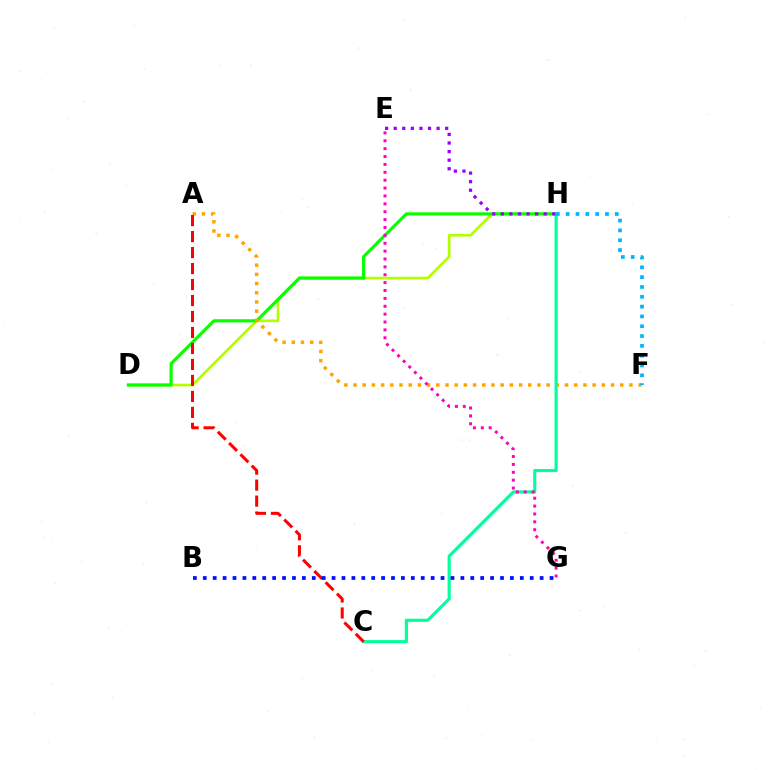{('D', 'H'): [{'color': '#b3ff00', 'line_style': 'solid', 'thickness': 1.91}, {'color': '#08ff00', 'line_style': 'solid', 'thickness': 2.28}], ('A', 'F'): [{'color': '#ffa500', 'line_style': 'dotted', 'thickness': 2.5}], ('C', 'H'): [{'color': '#00ff9d', 'line_style': 'solid', 'thickness': 2.26}], ('F', 'H'): [{'color': '#00b5ff', 'line_style': 'dotted', 'thickness': 2.67}], ('A', 'C'): [{'color': '#ff0000', 'line_style': 'dashed', 'thickness': 2.17}], ('B', 'G'): [{'color': '#0010ff', 'line_style': 'dotted', 'thickness': 2.69}], ('E', 'G'): [{'color': '#ff00bd', 'line_style': 'dotted', 'thickness': 2.14}], ('E', 'H'): [{'color': '#9b00ff', 'line_style': 'dotted', 'thickness': 2.33}]}